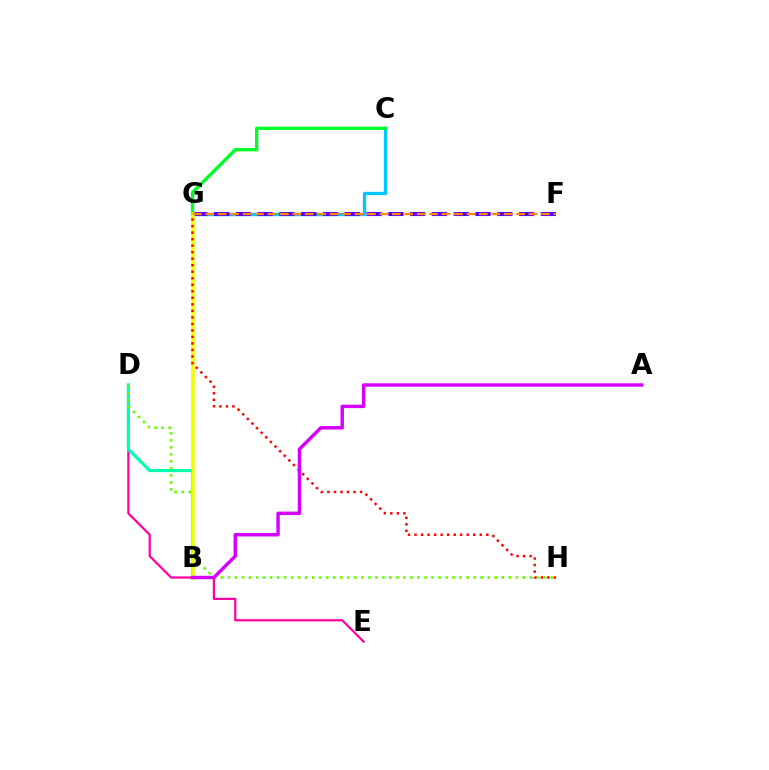{('C', 'G'): [{'color': '#00c7ff', 'line_style': 'solid', 'thickness': 2.39}, {'color': '#00ff27', 'line_style': 'solid', 'thickness': 2.41}], ('D', 'E'): [{'color': '#ff00a0', 'line_style': 'solid', 'thickness': 1.59}], ('B', 'D'): [{'color': '#00ffaf', 'line_style': 'solid', 'thickness': 2.29}], ('B', 'G'): [{'color': '#003fff', 'line_style': 'dashed', 'thickness': 1.52}, {'color': '#eeff00', 'line_style': 'solid', 'thickness': 2.54}], ('D', 'H'): [{'color': '#66ff00', 'line_style': 'dotted', 'thickness': 1.91}], ('F', 'G'): [{'color': '#4f00ff', 'line_style': 'dashed', 'thickness': 2.96}, {'color': '#ff8800', 'line_style': 'dashed', 'thickness': 1.69}], ('G', 'H'): [{'color': '#ff0000', 'line_style': 'dotted', 'thickness': 1.77}], ('A', 'B'): [{'color': '#d600ff', 'line_style': 'solid', 'thickness': 2.48}]}